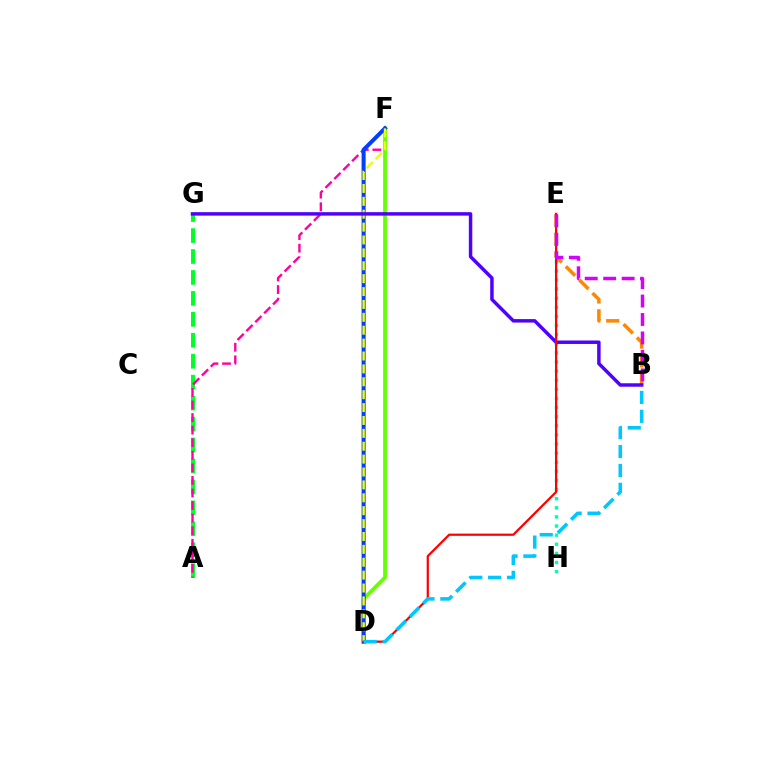{('A', 'G'): [{'color': '#00ff27', 'line_style': 'dashed', 'thickness': 2.85}], ('E', 'H'): [{'color': '#00ffaf', 'line_style': 'dotted', 'thickness': 2.48}], ('A', 'F'): [{'color': '#ff00a0', 'line_style': 'dashed', 'thickness': 1.71}], ('B', 'E'): [{'color': '#ff8800', 'line_style': 'dashed', 'thickness': 2.56}, {'color': '#d600ff', 'line_style': 'dashed', 'thickness': 2.51}], ('D', 'F'): [{'color': '#66ff00', 'line_style': 'solid', 'thickness': 2.71}, {'color': '#003fff', 'line_style': 'solid', 'thickness': 2.9}, {'color': '#eeff00', 'line_style': 'dashed', 'thickness': 1.75}], ('B', 'G'): [{'color': '#4f00ff', 'line_style': 'solid', 'thickness': 2.49}], ('D', 'E'): [{'color': '#ff0000', 'line_style': 'solid', 'thickness': 1.6}], ('B', 'D'): [{'color': '#00c7ff', 'line_style': 'dashed', 'thickness': 2.56}]}